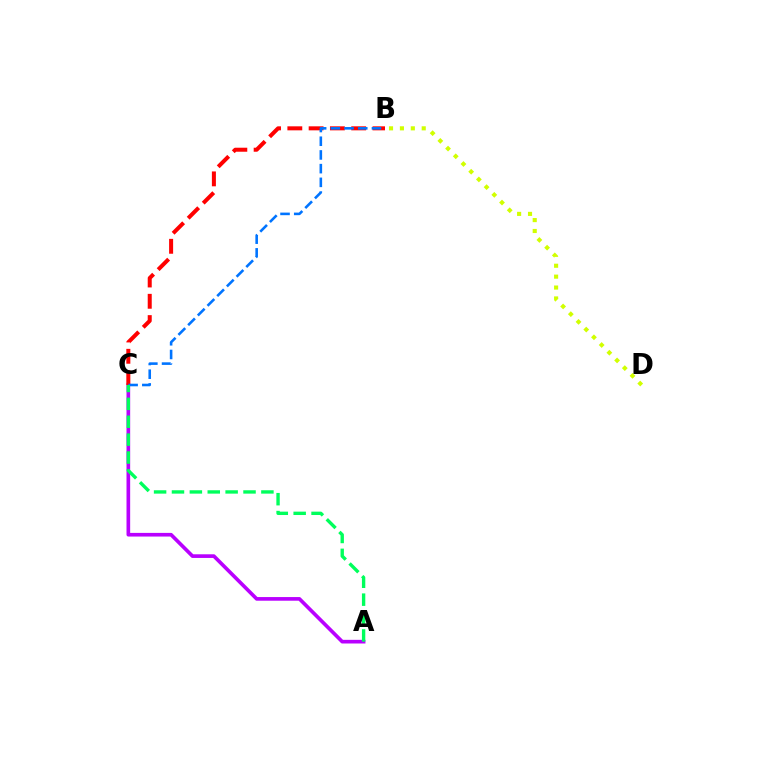{('A', 'C'): [{'color': '#b900ff', 'line_style': 'solid', 'thickness': 2.63}, {'color': '#00ff5c', 'line_style': 'dashed', 'thickness': 2.43}], ('B', 'C'): [{'color': '#ff0000', 'line_style': 'dashed', 'thickness': 2.89}, {'color': '#0074ff', 'line_style': 'dashed', 'thickness': 1.86}], ('B', 'D'): [{'color': '#d1ff00', 'line_style': 'dotted', 'thickness': 2.96}]}